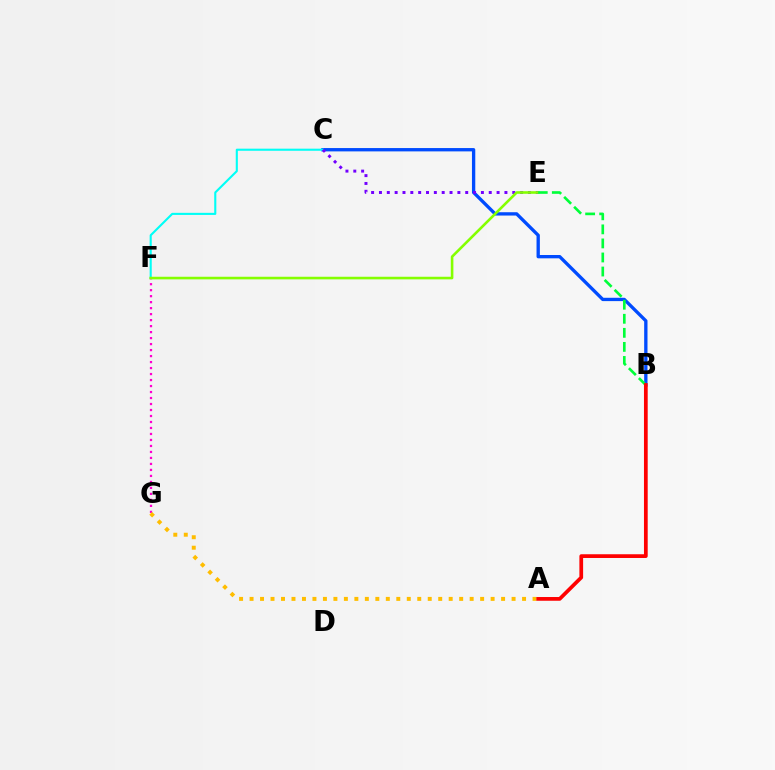{('B', 'C'): [{'color': '#004bff', 'line_style': 'solid', 'thickness': 2.4}], ('C', 'F'): [{'color': '#00fff6', 'line_style': 'solid', 'thickness': 1.51}], ('F', 'G'): [{'color': '#ff00cf', 'line_style': 'dotted', 'thickness': 1.63}], ('A', 'G'): [{'color': '#ffbd00', 'line_style': 'dotted', 'thickness': 2.85}], ('C', 'E'): [{'color': '#7200ff', 'line_style': 'dotted', 'thickness': 2.13}], ('E', 'F'): [{'color': '#84ff00', 'line_style': 'solid', 'thickness': 1.87}], ('B', 'E'): [{'color': '#00ff39', 'line_style': 'dashed', 'thickness': 1.91}], ('A', 'B'): [{'color': '#ff0000', 'line_style': 'solid', 'thickness': 2.68}]}